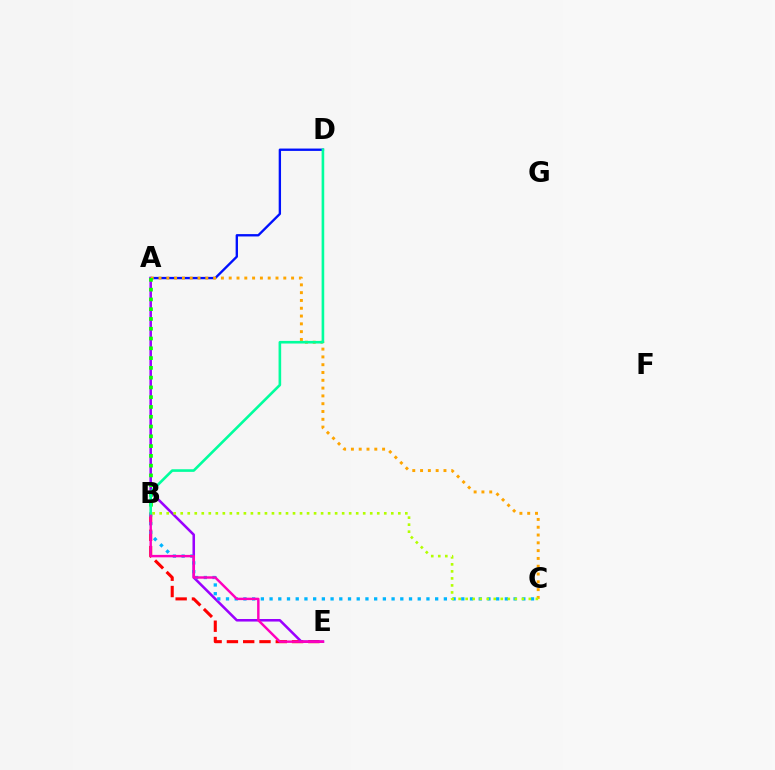{('B', 'E'): [{'color': '#ff0000', 'line_style': 'dashed', 'thickness': 2.21}, {'color': '#ff00bd', 'line_style': 'solid', 'thickness': 1.75}], ('A', 'D'): [{'color': '#0010ff', 'line_style': 'solid', 'thickness': 1.69}], ('A', 'E'): [{'color': '#9b00ff', 'line_style': 'solid', 'thickness': 1.84}], ('A', 'C'): [{'color': '#ffa500', 'line_style': 'dotted', 'thickness': 2.12}], ('A', 'B'): [{'color': '#08ff00', 'line_style': 'dotted', 'thickness': 2.66}], ('B', 'C'): [{'color': '#00b5ff', 'line_style': 'dotted', 'thickness': 2.37}, {'color': '#b3ff00', 'line_style': 'dotted', 'thickness': 1.91}], ('B', 'D'): [{'color': '#00ff9d', 'line_style': 'solid', 'thickness': 1.89}]}